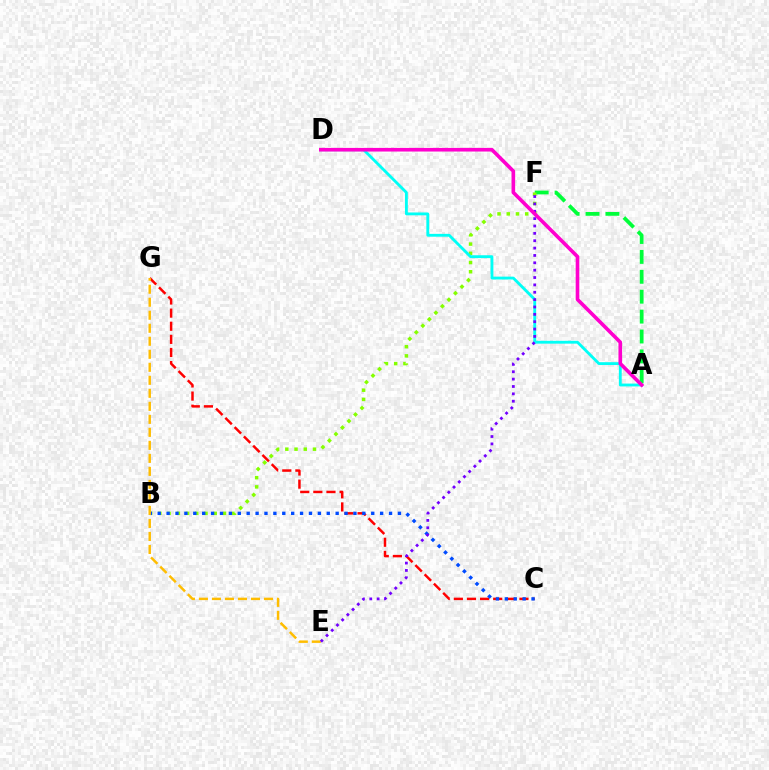{('A', 'F'): [{'color': '#00ff39', 'line_style': 'dashed', 'thickness': 2.7}], ('C', 'G'): [{'color': '#ff0000', 'line_style': 'dashed', 'thickness': 1.78}], ('B', 'F'): [{'color': '#84ff00', 'line_style': 'dotted', 'thickness': 2.51}], ('B', 'C'): [{'color': '#004bff', 'line_style': 'dotted', 'thickness': 2.42}], ('A', 'D'): [{'color': '#00fff6', 'line_style': 'solid', 'thickness': 2.05}, {'color': '#ff00cf', 'line_style': 'solid', 'thickness': 2.61}], ('E', 'G'): [{'color': '#ffbd00', 'line_style': 'dashed', 'thickness': 1.77}], ('E', 'F'): [{'color': '#7200ff', 'line_style': 'dotted', 'thickness': 2.0}]}